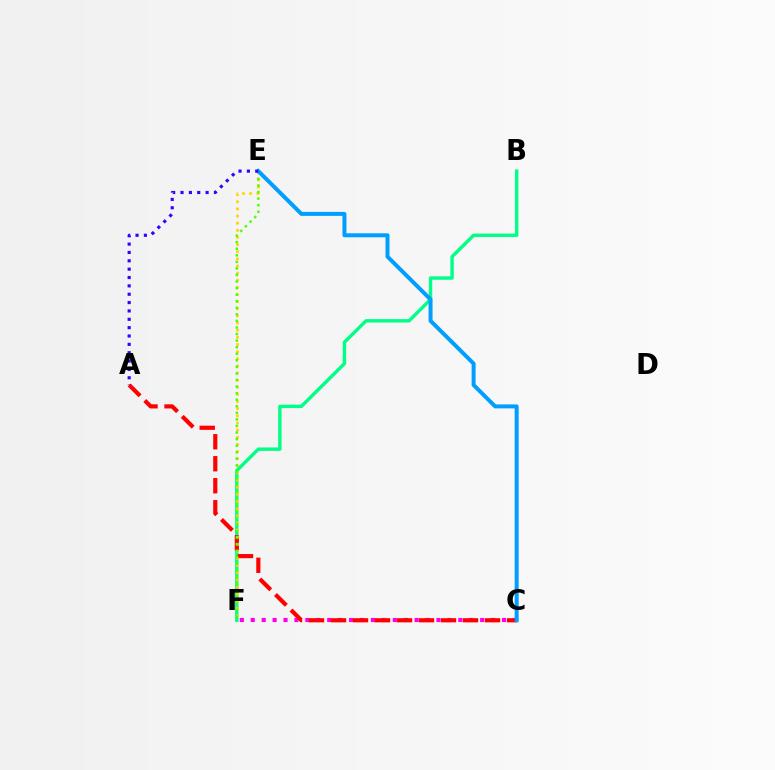{('C', 'F'): [{'color': '#ff00ed', 'line_style': 'dotted', 'thickness': 2.97}], ('B', 'F'): [{'color': '#00ff86', 'line_style': 'solid', 'thickness': 2.45}], ('A', 'C'): [{'color': '#ff0000', 'line_style': 'dashed', 'thickness': 2.99}], ('E', 'F'): [{'color': '#ffd500', 'line_style': 'dotted', 'thickness': 1.94}, {'color': '#4fff00', 'line_style': 'dotted', 'thickness': 1.78}], ('C', 'E'): [{'color': '#009eff', 'line_style': 'solid', 'thickness': 2.87}], ('A', 'E'): [{'color': '#3700ff', 'line_style': 'dotted', 'thickness': 2.27}]}